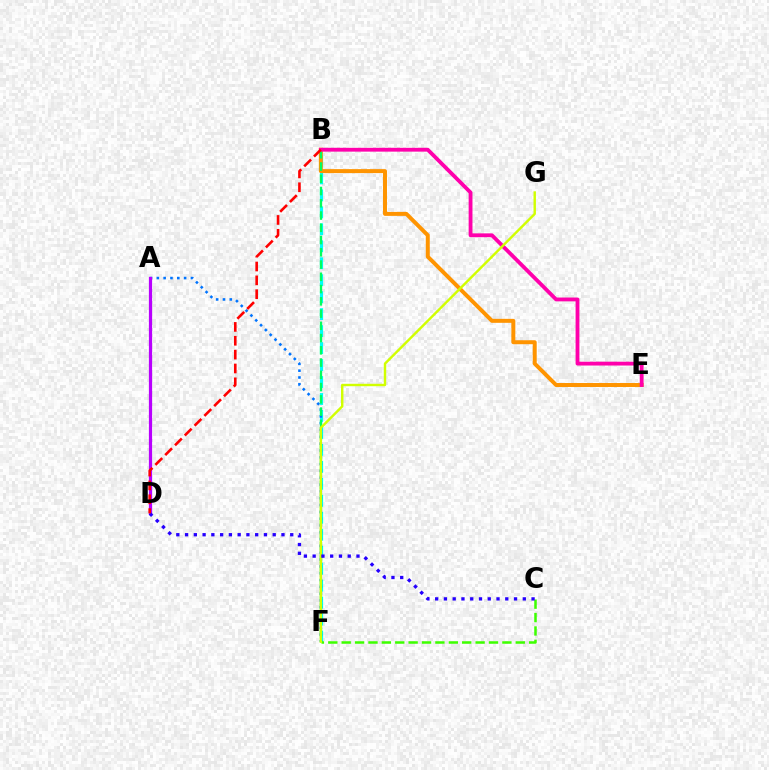{('B', 'F'): [{'color': '#00fff6', 'line_style': 'dashed', 'thickness': 2.31}, {'color': '#00ff5c', 'line_style': 'dashed', 'thickness': 1.66}], ('B', 'E'): [{'color': '#ff9400', 'line_style': 'solid', 'thickness': 2.86}, {'color': '#ff00ac', 'line_style': 'solid', 'thickness': 2.75}], ('A', 'F'): [{'color': '#0074ff', 'line_style': 'dotted', 'thickness': 1.85}], ('A', 'D'): [{'color': '#b900ff', 'line_style': 'solid', 'thickness': 2.32}], ('C', 'F'): [{'color': '#3dff00', 'line_style': 'dashed', 'thickness': 1.82}], ('F', 'G'): [{'color': '#d1ff00', 'line_style': 'solid', 'thickness': 1.74}], ('C', 'D'): [{'color': '#2500ff', 'line_style': 'dotted', 'thickness': 2.38}], ('B', 'D'): [{'color': '#ff0000', 'line_style': 'dashed', 'thickness': 1.88}]}